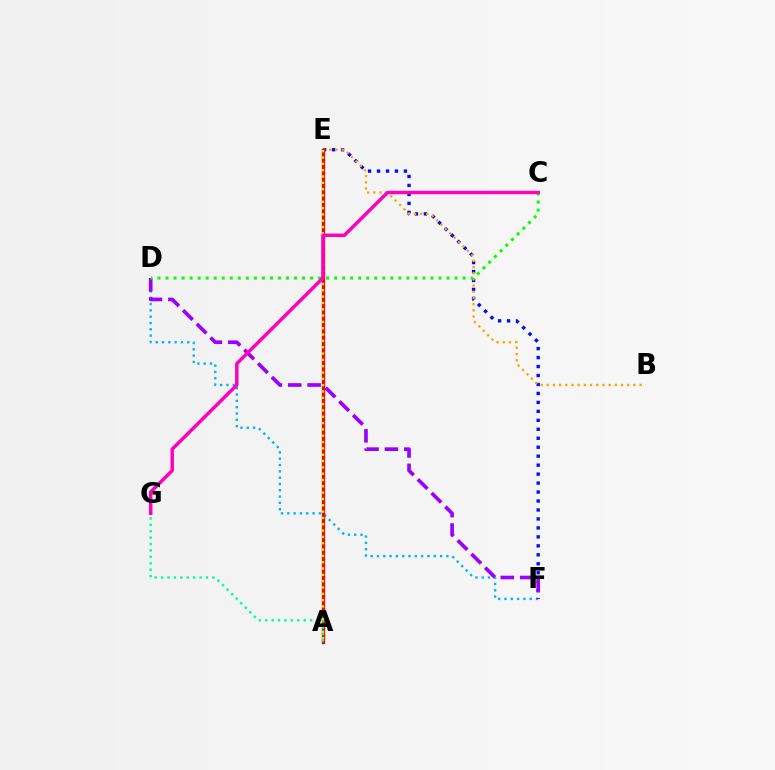{('D', 'F'): [{'color': '#00b5ff', 'line_style': 'dotted', 'thickness': 1.71}, {'color': '#9b00ff', 'line_style': 'dashed', 'thickness': 2.63}], ('E', 'F'): [{'color': '#0010ff', 'line_style': 'dotted', 'thickness': 2.44}], ('B', 'E'): [{'color': '#ffa500', 'line_style': 'dotted', 'thickness': 1.68}], ('A', 'E'): [{'color': '#ff0000', 'line_style': 'solid', 'thickness': 2.39}, {'color': '#b3ff00', 'line_style': 'dotted', 'thickness': 1.72}], ('A', 'G'): [{'color': '#00ff9d', 'line_style': 'dotted', 'thickness': 1.74}], ('C', 'D'): [{'color': '#08ff00', 'line_style': 'dotted', 'thickness': 2.18}], ('C', 'G'): [{'color': '#ff00bd', 'line_style': 'solid', 'thickness': 2.49}]}